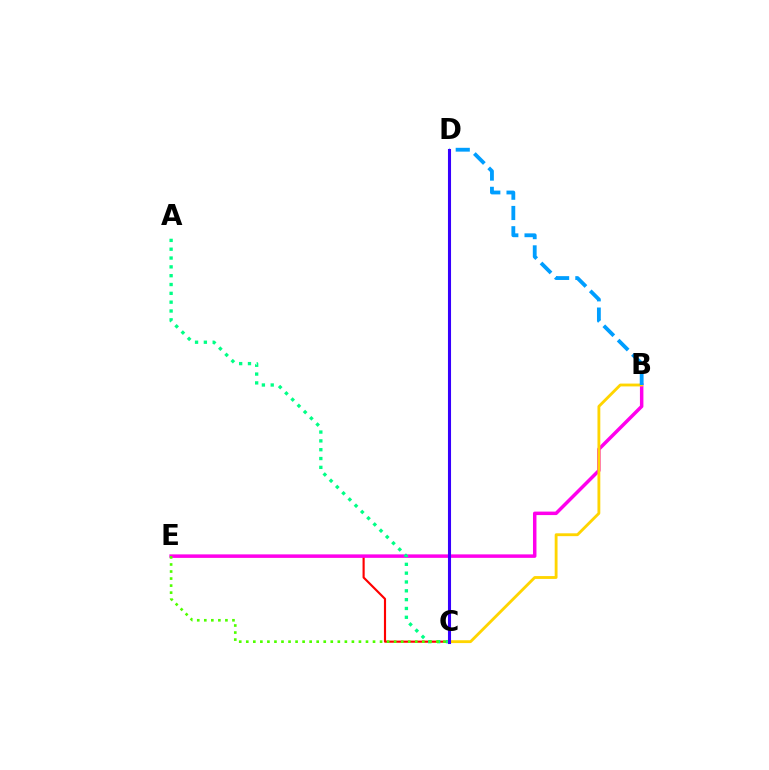{('C', 'E'): [{'color': '#ff0000', 'line_style': 'solid', 'thickness': 1.55}, {'color': '#4fff00', 'line_style': 'dotted', 'thickness': 1.91}], ('B', 'E'): [{'color': '#ff00ed', 'line_style': 'solid', 'thickness': 2.51}], ('A', 'C'): [{'color': '#00ff86', 'line_style': 'dotted', 'thickness': 2.4}], ('B', 'C'): [{'color': '#ffd500', 'line_style': 'solid', 'thickness': 2.05}], ('B', 'D'): [{'color': '#009eff', 'line_style': 'dashed', 'thickness': 2.75}], ('C', 'D'): [{'color': '#3700ff', 'line_style': 'solid', 'thickness': 2.22}]}